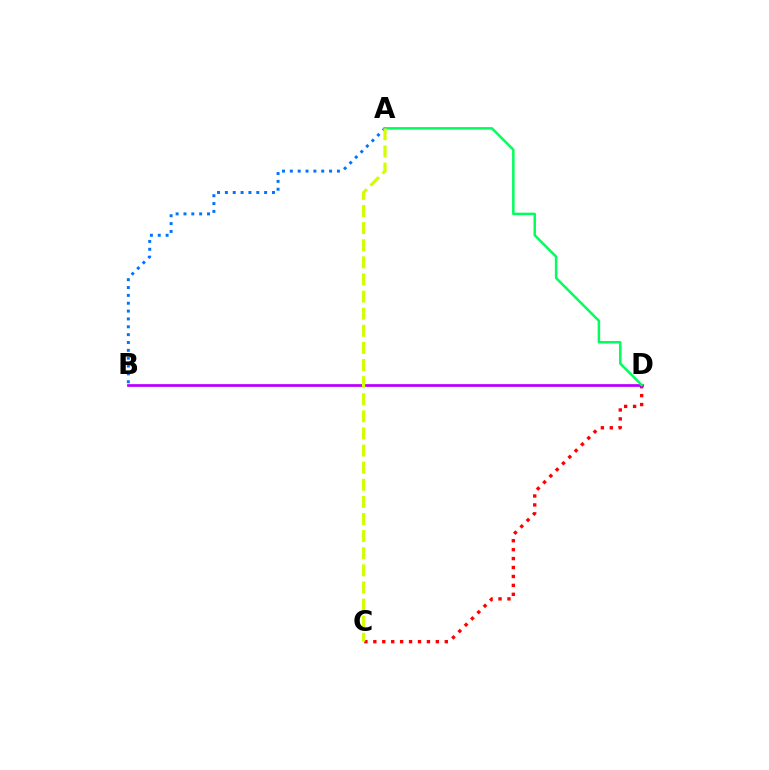{('C', 'D'): [{'color': '#ff0000', 'line_style': 'dotted', 'thickness': 2.43}], ('B', 'D'): [{'color': '#b900ff', 'line_style': 'solid', 'thickness': 1.98}], ('A', 'D'): [{'color': '#00ff5c', 'line_style': 'solid', 'thickness': 1.79}], ('A', 'B'): [{'color': '#0074ff', 'line_style': 'dotted', 'thickness': 2.13}], ('A', 'C'): [{'color': '#d1ff00', 'line_style': 'dashed', 'thickness': 2.32}]}